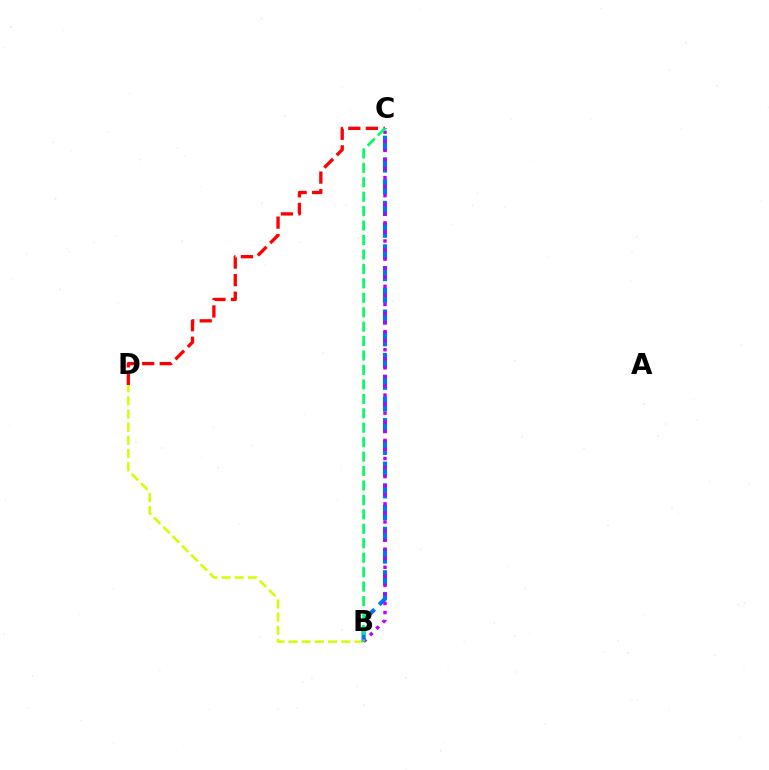{('B', 'D'): [{'color': '#d1ff00', 'line_style': 'dashed', 'thickness': 1.79}], ('B', 'C'): [{'color': '#0074ff', 'line_style': 'dashed', 'thickness': 2.95}, {'color': '#b900ff', 'line_style': 'dotted', 'thickness': 2.46}, {'color': '#00ff5c', 'line_style': 'dashed', 'thickness': 1.96}], ('C', 'D'): [{'color': '#ff0000', 'line_style': 'dashed', 'thickness': 2.39}]}